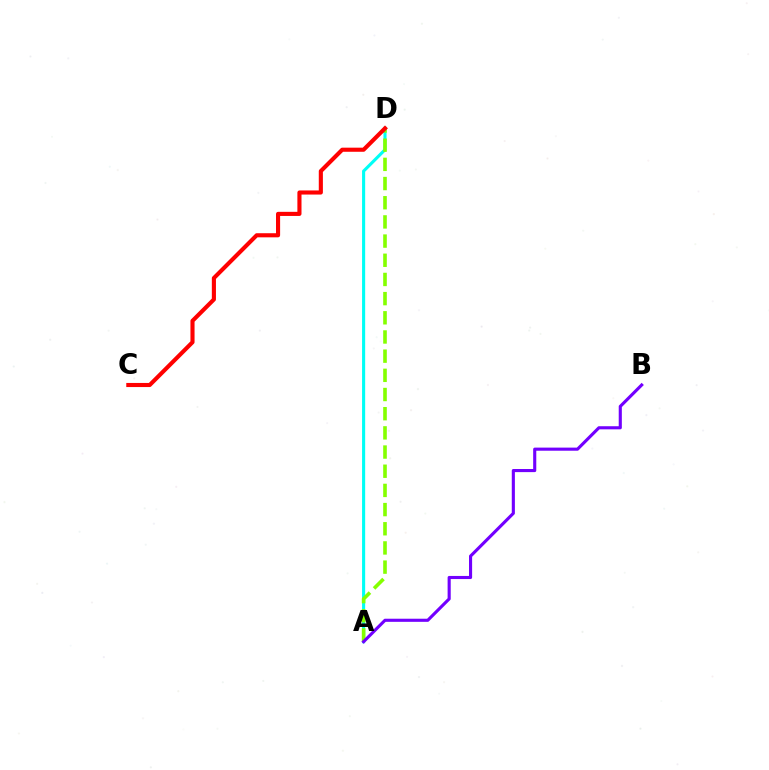{('A', 'D'): [{'color': '#00fff6', 'line_style': 'solid', 'thickness': 2.24}, {'color': '#84ff00', 'line_style': 'dashed', 'thickness': 2.61}], ('A', 'B'): [{'color': '#7200ff', 'line_style': 'solid', 'thickness': 2.24}], ('C', 'D'): [{'color': '#ff0000', 'line_style': 'solid', 'thickness': 2.96}]}